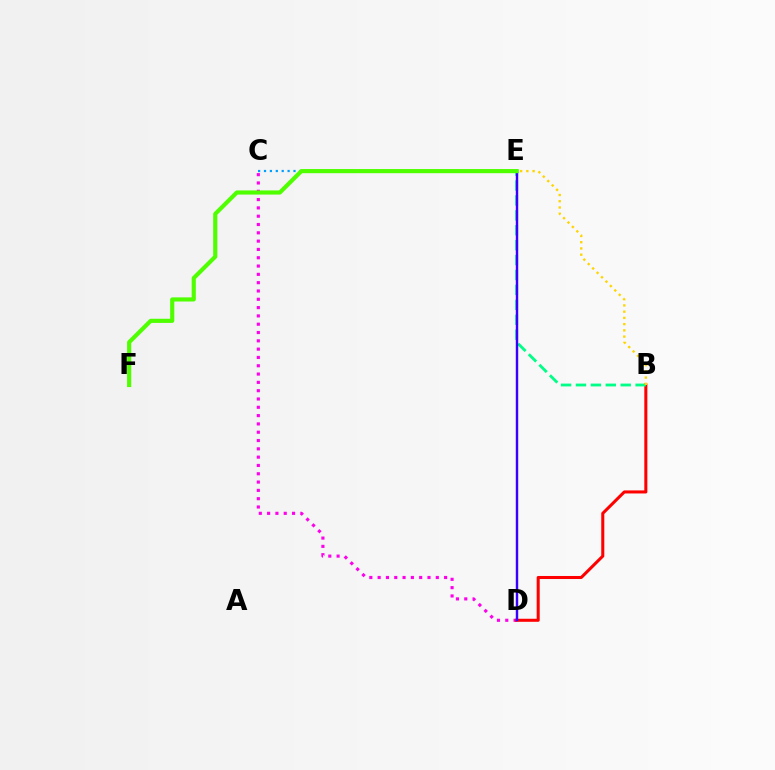{('C', 'D'): [{'color': '#ff00ed', 'line_style': 'dotted', 'thickness': 2.26}], ('B', 'D'): [{'color': '#ff0000', 'line_style': 'solid', 'thickness': 2.19}], ('B', 'E'): [{'color': '#00ff86', 'line_style': 'dashed', 'thickness': 2.03}, {'color': '#ffd500', 'line_style': 'dotted', 'thickness': 1.7}], ('D', 'E'): [{'color': '#3700ff', 'line_style': 'solid', 'thickness': 1.74}], ('C', 'E'): [{'color': '#009eff', 'line_style': 'dotted', 'thickness': 1.6}], ('E', 'F'): [{'color': '#4fff00', 'line_style': 'solid', 'thickness': 2.98}]}